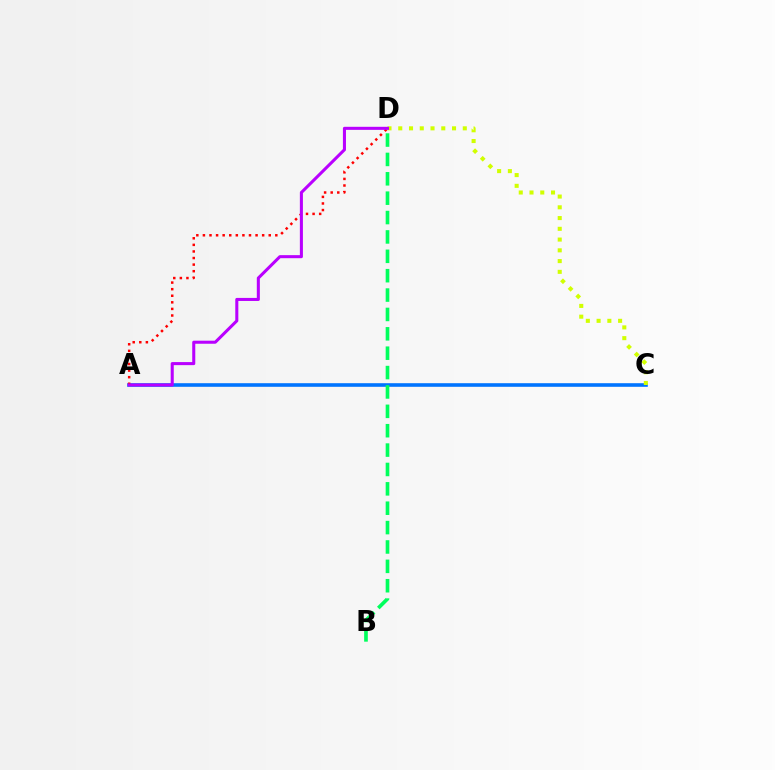{('A', 'C'): [{'color': '#0074ff', 'line_style': 'solid', 'thickness': 2.59}], ('B', 'D'): [{'color': '#00ff5c', 'line_style': 'dashed', 'thickness': 2.63}], ('A', 'D'): [{'color': '#ff0000', 'line_style': 'dotted', 'thickness': 1.79}, {'color': '#b900ff', 'line_style': 'solid', 'thickness': 2.2}], ('C', 'D'): [{'color': '#d1ff00', 'line_style': 'dotted', 'thickness': 2.92}]}